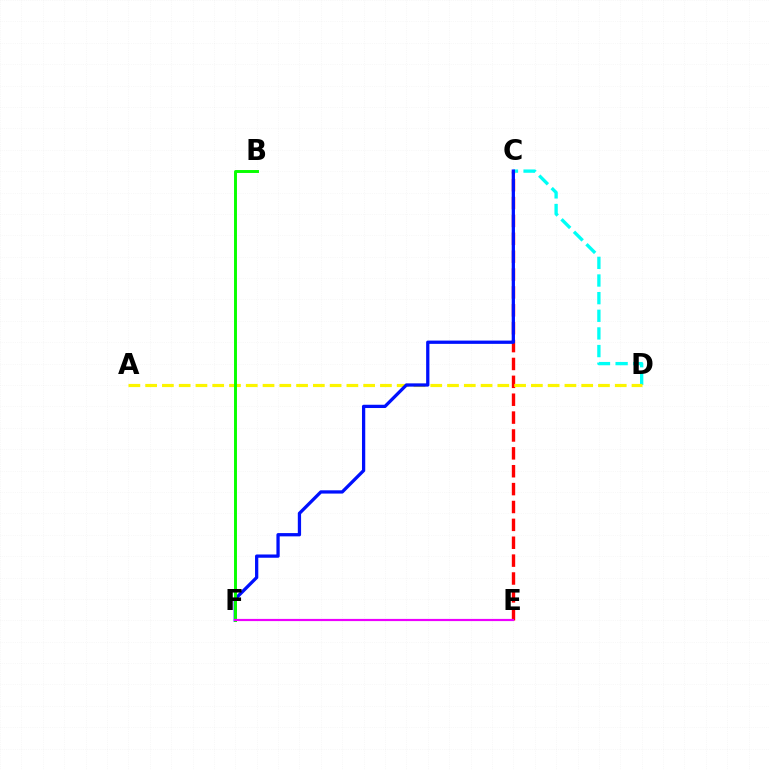{('C', 'E'): [{'color': '#ff0000', 'line_style': 'dashed', 'thickness': 2.43}], ('C', 'D'): [{'color': '#00fff6', 'line_style': 'dashed', 'thickness': 2.4}], ('A', 'D'): [{'color': '#fcf500', 'line_style': 'dashed', 'thickness': 2.28}], ('C', 'F'): [{'color': '#0010ff', 'line_style': 'solid', 'thickness': 2.36}], ('B', 'F'): [{'color': '#08ff00', 'line_style': 'solid', 'thickness': 2.11}], ('E', 'F'): [{'color': '#ee00ff', 'line_style': 'solid', 'thickness': 1.57}]}